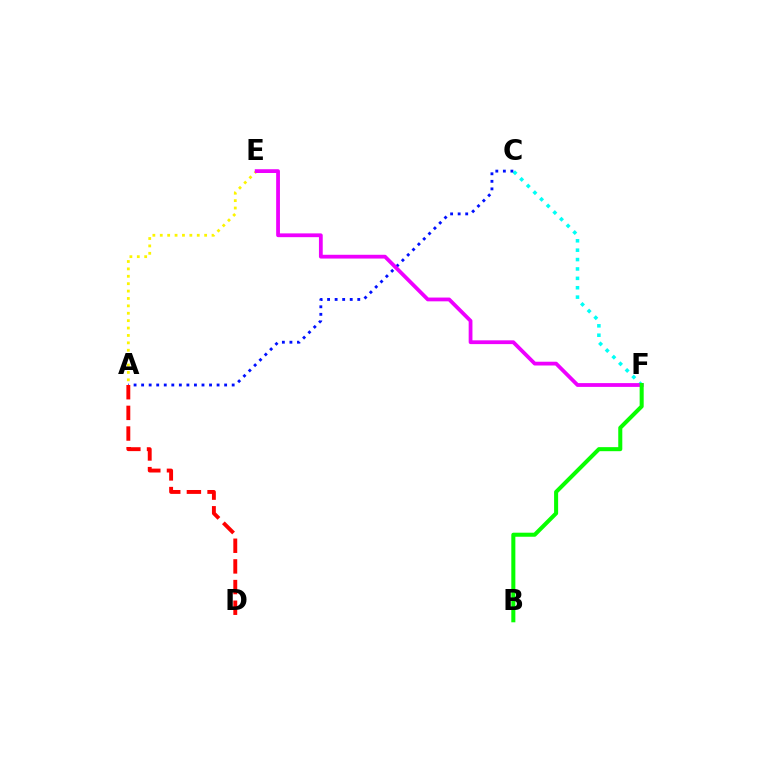{('C', 'F'): [{'color': '#00fff6', 'line_style': 'dotted', 'thickness': 2.55}], ('A', 'C'): [{'color': '#0010ff', 'line_style': 'dotted', 'thickness': 2.05}], ('A', 'D'): [{'color': '#ff0000', 'line_style': 'dashed', 'thickness': 2.81}], ('A', 'E'): [{'color': '#fcf500', 'line_style': 'dotted', 'thickness': 2.01}], ('E', 'F'): [{'color': '#ee00ff', 'line_style': 'solid', 'thickness': 2.72}], ('B', 'F'): [{'color': '#08ff00', 'line_style': 'solid', 'thickness': 2.91}]}